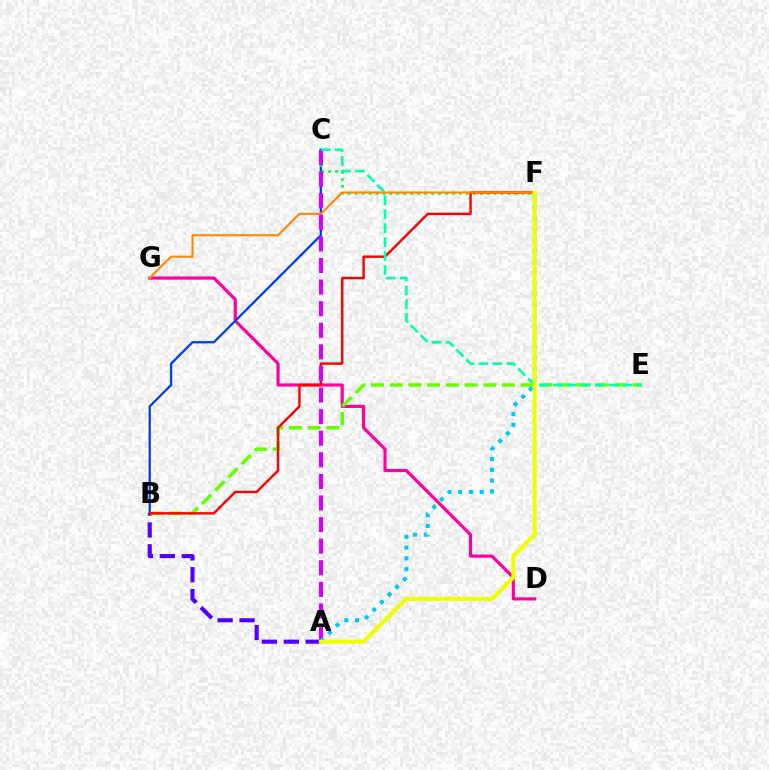{('A', 'B'): [{'color': '#4f00ff', 'line_style': 'dashed', 'thickness': 2.97}], ('D', 'G'): [{'color': '#ff00a0', 'line_style': 'solid', 'thickness': 2.28}], ('B', 'E'): [{'color': '#66ff00', 'line_style': 'dashed', 'thickness': 2.54}], ('B', 'C'): [{'color': '#003fff', 'line_style': 'solid', 'thickness': 1.65}], ('C', 'F'): [{'color': '#00ff27', 'line_style': 'dotted', 'thickness': 1.89}], ('B', 'F'): [{'color': '#ff0000', 'line_style': 'solid', 'thickness': 1.74}], ('F', 'G'): [{'color': '#ff8800', 'line_style': 'solid', 'thickness': 1.53}], ('A', 'C'): [{'color': '#d600ff', 'line_style': 'dashed', 'thickness': 2.93}], ('C', 'E'): [{'color': '#00ffaf', 'line_style': 'dashed', 'thickness': 1.89}], ('A', 'F'): [{'color': '#00c7ff', 'line_style': 'dotted', 'thickness': 2.93}, {'color': '#eeff00', 'line_style': 'solid', 'thickness': 2.95}]}